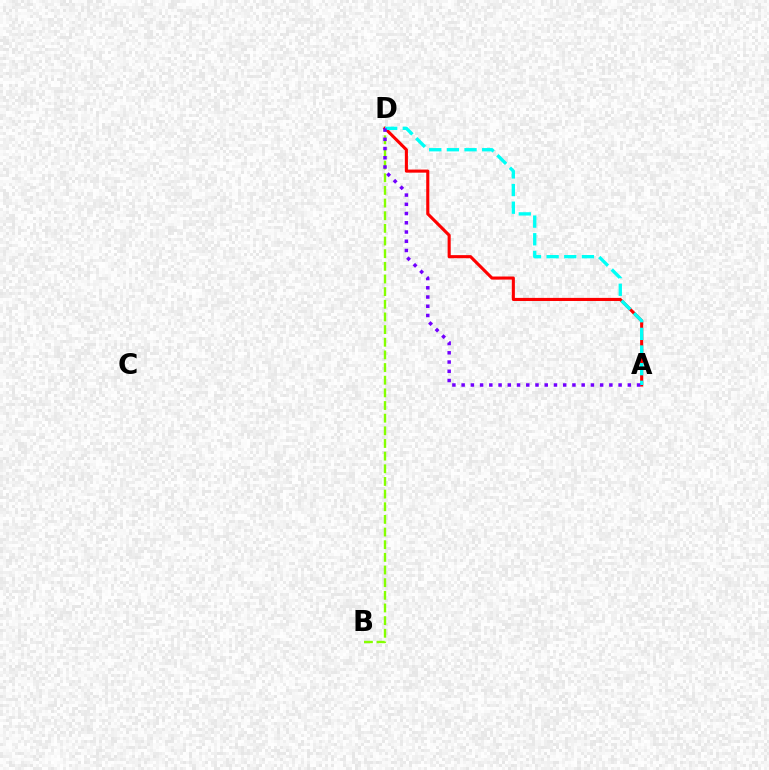{('B', 'D'): [{'color': '#84ff00', 'line_style': 'dashed', 'thickness': 1.72}], ('A', 'D'): [{'color': '#ff0000', 'line_style': 'solid', 'thickness': 2.23}, {'color': '#00fff6', 'line_style': 'dashed', 'thickness': 2.4}, {'color': '#7200ff', 'line_style': 'dotted', 'thickness': 2.51}]}